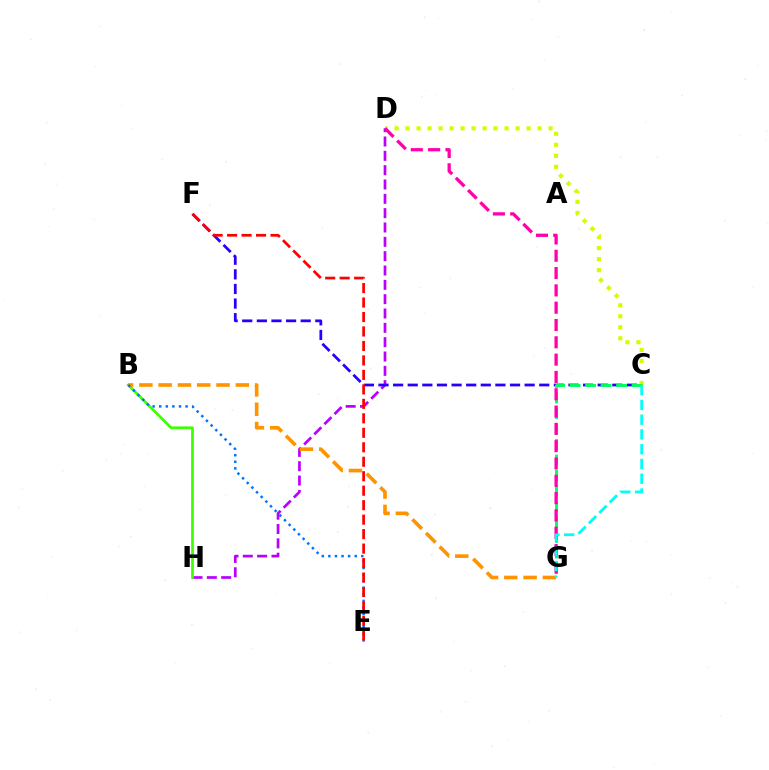{('D', 'H'): [{'color': '#b900ff', 'line_style': 'dashed', 'thickness': 1.95}], ('B', 'H'): [{'color': '#3dff00', 'line_style': 'solid', 'thickness': 1.96}], ('B', 'G'): [{'color': '#ff9400', 'line_style': 'dashed', 'thickness': 2.62}], ('C', 'D'): [{'color': '#d1ff00', 'line_style': 'dotted', 'thickness': 2.99}], ('B', 'E'): [{'color': '#0074ff', 'line_style': 'dotted', 'thickness': 1.79}], ('C', 'F'): [{'color': '#2500ff', 'line_style': 'dashed', 'thickness': 1.99}], ('C', 'G'): [{'color': '#00ff5c', 'line_style': 'dashed', 'thickness': 2.11}, {'color': '#00fff6', 'line_style': 'dashed', 'thickness': 2.01}], ('E', 'F'): [{'color': '#ff0000', 'line_style': 'dashed', 'thickness': 1.97}], ('D', 'G'): [{'color': '#ff00ac', 'line_style': 'dashed', 'thickness': 2.35}]}